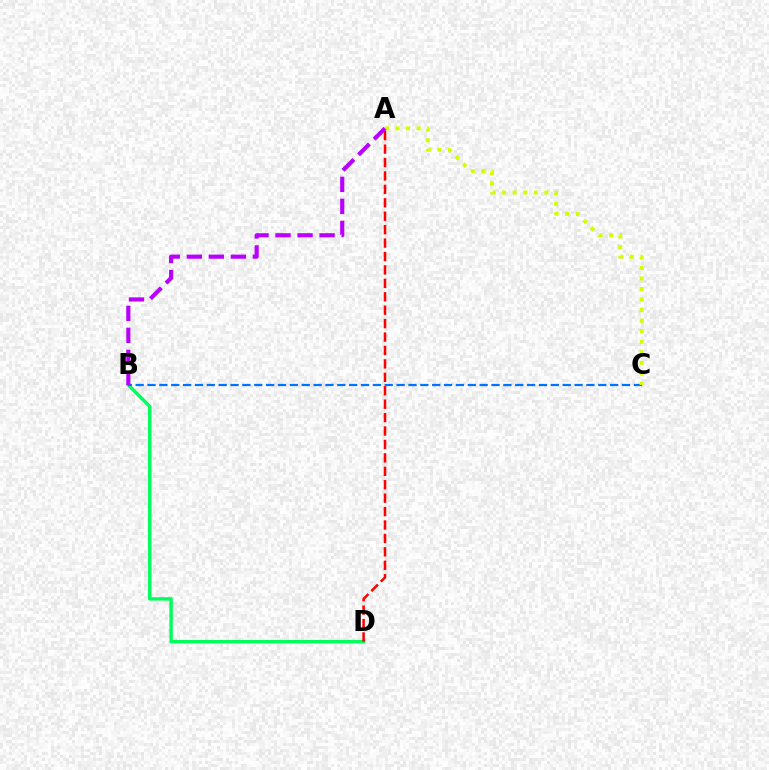{('B', 'D'): [{'color': '#00ff5c', 'line_style': 'solid', 'thickness': 2.45}], ('B', 'C'): [{'color': '#0074ff', 'line_style': 'dashed', 'thickness': 1.61}], ('A', 'D'): [{'color': '#ff0000', 'line_style': 'dashed', 'thickness': 1.82}], ('A', 'C'): [{'color': '#d1ff00', 'line_style': 'dotted', 'thickness': 2.87}], ('A', 'B'): [{'color': '#b900ff', 'line_style': 'dashed', 'thickness': 2.99}]}